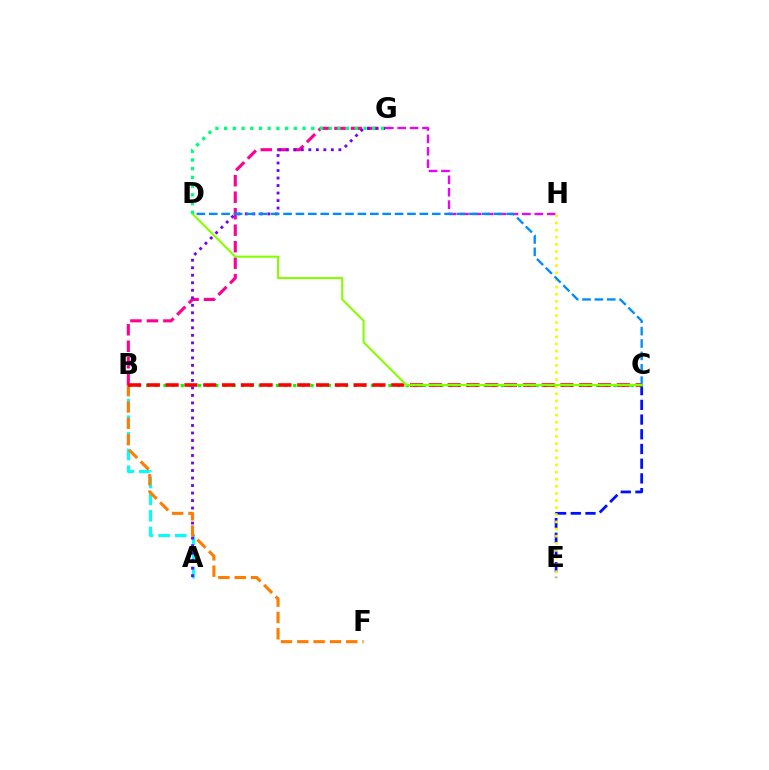{('A', 'B'): [{'color': '#00fff6', 'line_style': 'dashed', 'thickness': 2.26}], ('C', 'E'): [{'color': '#0010ff', 'line_style': 'dashed', 'thickness': 2.0}], ('B', 'C'): [{'color': '#08ff00', 'line_style': 'dotted', 'thickness': 2.35}, {'color': '#ff0000', 'line_style': 'dashed', 'thickness': 2.55}], ('G', 'H'): [{'color': '#ee00ff', 'line_style': 'dashed', 'thickness': 1.68}], ('B', 'G'): [{'color': '#ff0094', 'line_style': 'dashed', 'thickness': 2.24}], ('A', 'G'): [{'color': '#7200ff', 'line_style': 'dotted', 'thickness': 2.04}], ('E', 'H'): [{'color': '#fcf500', 'line_style': 'dotted', 'thickness': 1.93}], ('B', 'F'): [{'color': '#ff7c00', 'line_style': 'dashed', 'thickness': 2.22}], ('C', 'D'): [{'color': '#008cff', 'line_style': 'dashed', 'thickness': 1.68}, {'color': '#84ff00', 'line_style': 'solid', 'thickness': 1.5}], ('D', 'G'): [{'color': '#00ff74', 'line_style': 'dotted', 'thickness': 2.37}]}